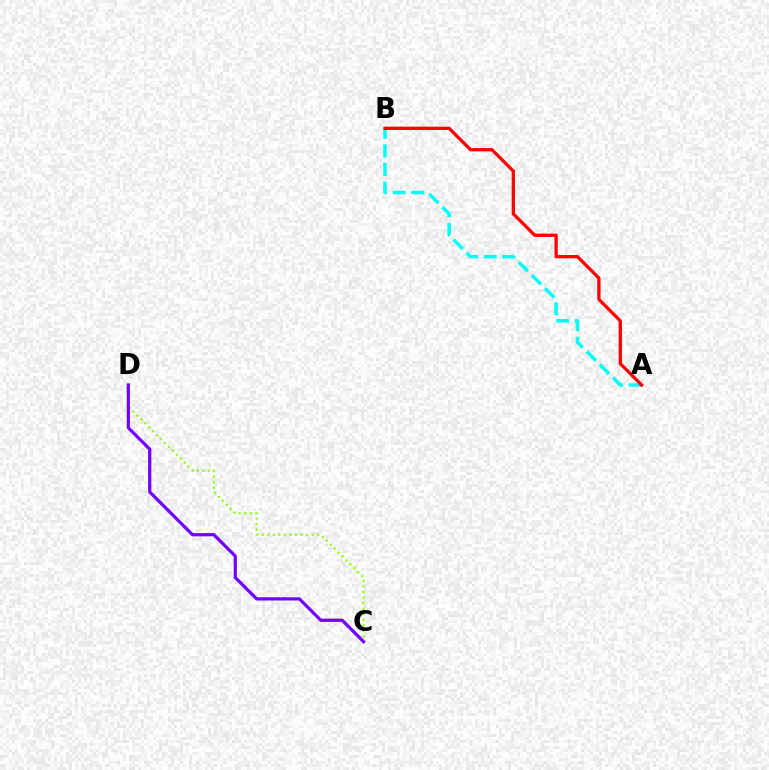{('A', 'B'): [{'color': '#00fff6', 'line_style': 'dashed', 'thickness': 2.53}, {'color': '#ff0000', 'line_style': 'solid', 'thickness': 2.37}], ('C', 'D'): [{'color': '#84ff00', 'line_style': 'dotted', 'thickness': 1.51}, {'color': '#7200ff', 'line_style': 'solid', 'thickness': 2.31}]}